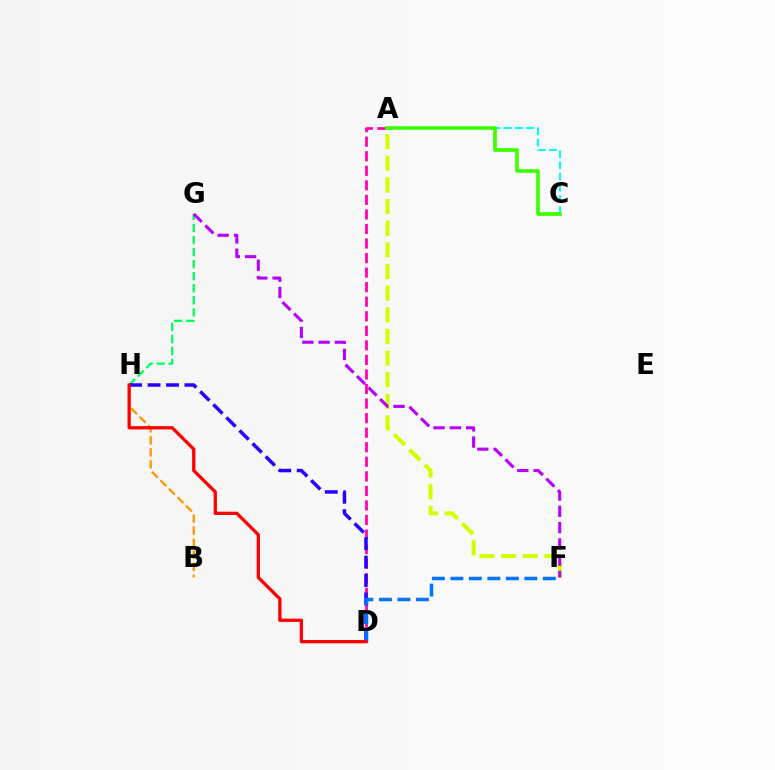{('G', 'H'): [{'color': '#00ff5c', 'line_style': 'dashed', 'thickness': 1.64}], ('B', 'H'): [{'color': '#ff9400', 'line_style': 'dashed', 'thickness': 1.63}], ('A', 'C'): [{'color': '#00fff6', 'line_style': 'dashed', 'thickness': 1.52}, {'color': '#3dff00', 'line_style': 'solid', 'thickness': 2.66}], ('A', 'D'): [{'color': '#ff00ac', 'line_style': 'dashed', 'thickness': 1.98}], ('D', 'H'): [{'color': '#2500ff', 'line_style': 'dashed', 'thickness': 2.51}, {'color': '#ff0000', 'line_style': 'solid', 'thickness': 2.36}], ('D', 'F'): [{'color': '#0074ff', 'line_style': 'dashed', 'thickness': 2.51}], ('A', 'F'): [{'color': '#d1ff00', 'line_style': 'dashed', 'thickness': 2.94}], ('F', 'G'): [{'color': '#b900ff', 'line_style': 'dashed', 'thickness': 2.21}]}